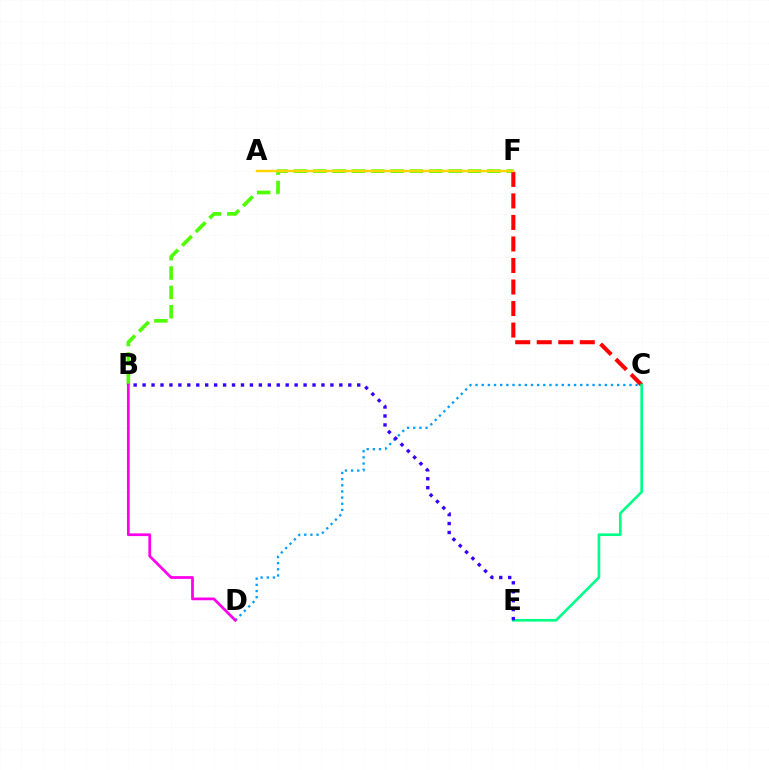{('B', 'F'): [{'color': '#4fff00', 'line_style': 'dashed', 'thickness': 2.63}], ('C', 'D'): [{'color': '#009eff', 'line_style': 'dotted', 'thickness': 1.67}], ('C', 'F'): [{'color': '#ff0000', 'line_style': 'dashed', 'thickness': 2.92}], ('C', 'E'): [{'color': '#00ff86', 'line_style': 'solid', 'thickness': 1.9}], ('A', 'F'): [{'color': '#ffd500', 'line_style': 'solid', 'thickness': 1.76}], ('B', 'E'): [{'color': '#3700ff', 'line_style': 'dotted', 'thickness': 2.43}], ('B', 'D'): [{'color': '#ff00ed', 'line_style': 'solid', 'thickness': 1.98}]}